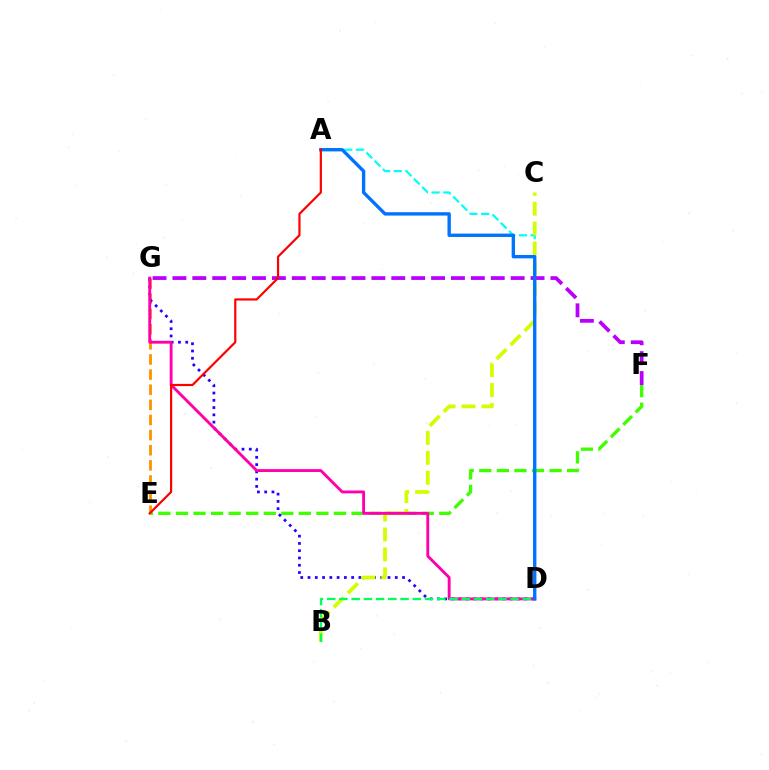{('E', 'G'): [{'color': '#ff9400', 'line_style': 'dashed', 'thickness': 2.06}], ('A', 'D'): [{'color': '#00fff6', 'line_style': 'dashed', 'thickness': 1.59}, {'color': '#0074ff', 'line_style': 'solid', 'thickness': 2.43}], ('F', 'G'): [{'color': '#b900ff', 'line_style': 'dashed', 'thickness': 2.7}], ('E', 'F'): [{'color': '#3dff00', 'line_style': 'dashed', 'thickness': 2.39}], ('D', 'G'): [{'color': '#2500ff', 'line_style': 'dotted', 'thickness': 1.98}, {'color': '#ff00ac', 'line_style': 'solid', 'thickness': 2.07}], ('B', 'C'): [{'color': '#d1ff00', 'line_style': 'dashed', 'thickness': 2.7}], ('B', 'D'): [{'color': '#00ff5c', 'line_style': 'dashed', 'thickness': 1.66}], ('A', 'E'): [{'color': '#ff0000', 'line_style': 'solid', 'thickness': 1.58}]}